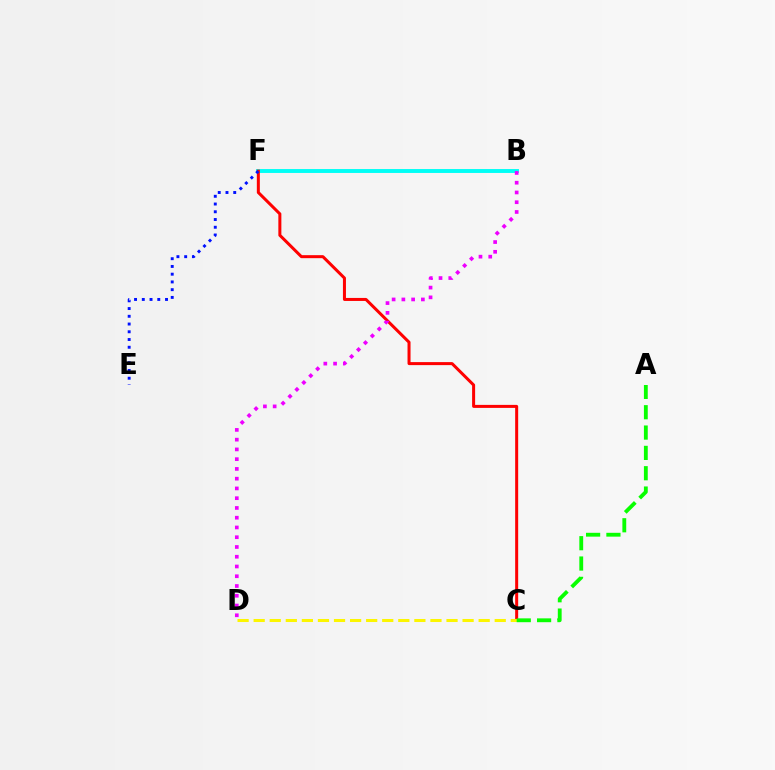{('B', 'F'): [{'color': '#00fff6', 'line_style': 'solid', 'thickness': 2.81}], ('C', 'F'): [{'color': '#ff0000', 'line_style': 'solid', 'thickness': 2.17}], ('C', 'D'): [{'color': '#fcf500', 'line_style': 'dashed', 'thickness': 2.18}], ('E', 'F'): [{'color': '#0010ff', 'line_style': 'dotted', 'thickness': 2.1}], ('B', 'D'): [{'color': '#ee00ff', 'line_style': 'dotted', 'thickness': 2.65}], ('A', 'C'): [{'color': '#08ff00', 'line_style': 'dashed', 'thickness': 2.76}]}